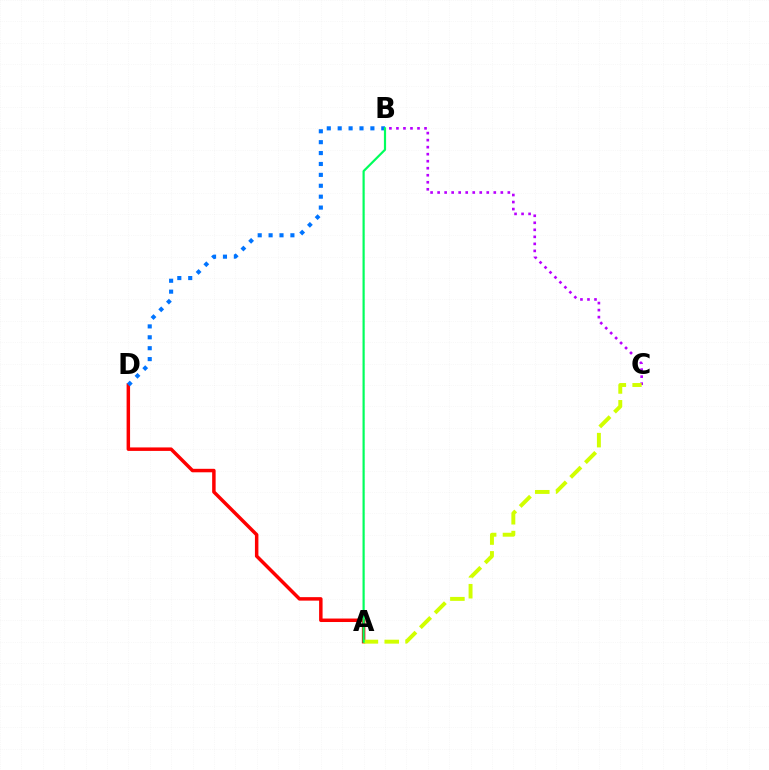{('B', 'C'): [{'color': '#b900ff', 'line_style': 'dotted', 'thickness': 1.91}], ('A', 'D'): [{'color': '#ff0000', 'line_style': 'solid', 'thickness': 2.51}], ('B', 'D'): [{'color': '#0074ff', 'line_style': 'dotted', 'thickness': 2.96}], ('A', 'C'): [{'color': '#d1ff00', 'line_style': 'dashed', 'thickness': 2.83}], ('A', 'B'): [{'color': '#00ff5c', 'line_style': 'solid', 'thickness': 1.58}]}